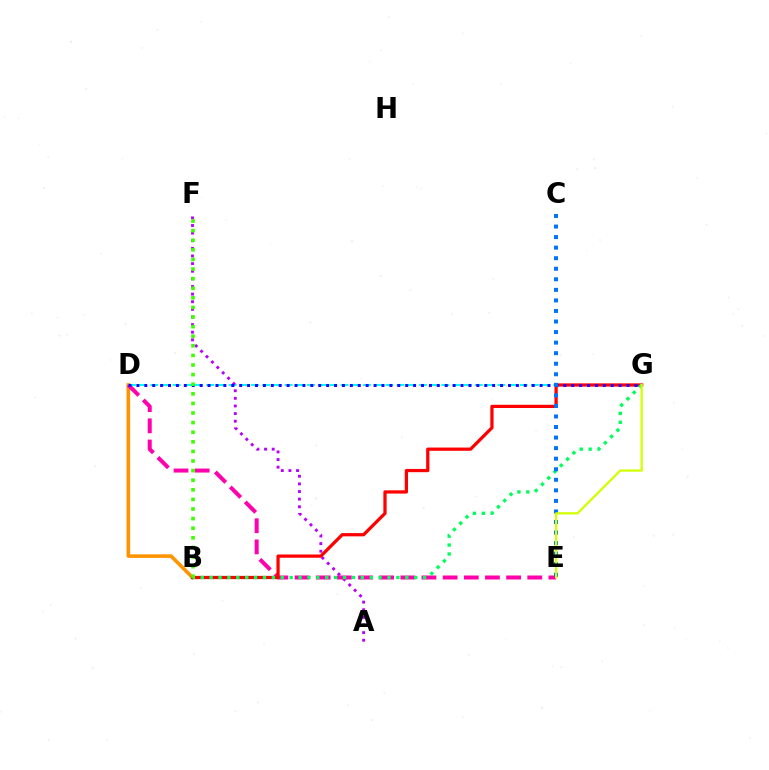{('D', 'G'): [{'color': '#00fff6', 'line_style': 'dashed', 'thickness': 1.52}, {'color': '#2500ff', 'line_style': 'dotted', 'thickness': 2.15}], ('A', 'F'): [{'color': '#b900ff', 'line_style': 'dotted', 'thickness': 2.07}], ('B', 'D'): [{'color': '#ff9400', 'line_style': 'solid', 'thickness': 2.59}], ('D', 'E'): [{'color': '#ff00ac', 'line_style': 'dashed', 'thickness': 2.87}], ('B', 'G'): [{'color': '#ff0000', 'line_style': 'solid', 'thickness': 2.34}, {'color': '#00ff5c', 'line_style': 'dotted', 'thickness': 2.42}], ('B', 'F'): [{'color': '#3dff00', 'line_style': 'dotted', 'thickness': 2.61}], ('C', 'E'): [{'color': '#0074ff', 'line_style': 'dotted', 'thickness': 2.87}], ('E', 'G'): [{'color': '#d1ff00', 'line_style': 'solid', 'thickness': 1.62}]}